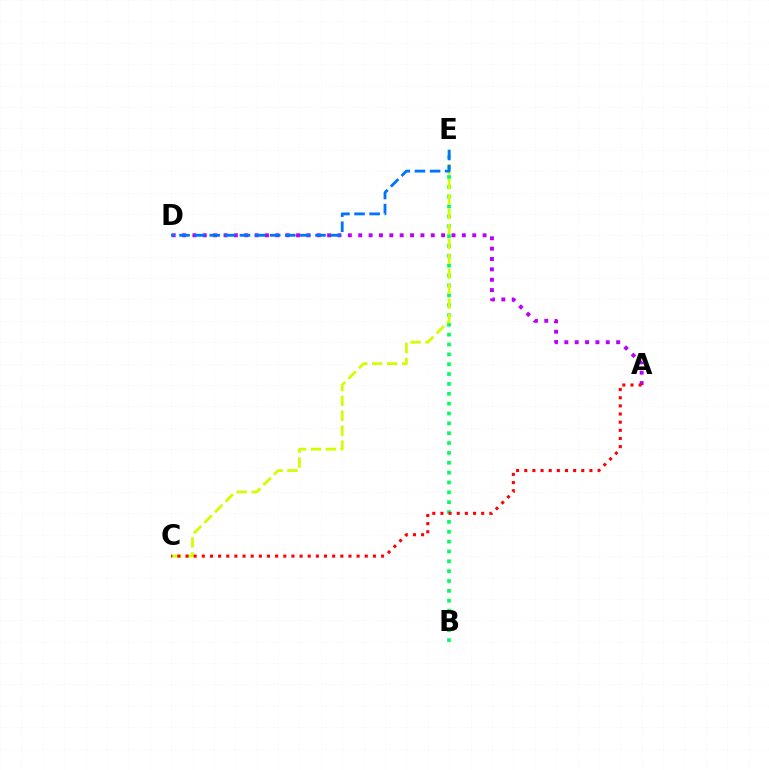{('B', 'E'): [{'color': '#00ff5c', 'line_style': 'dotted', 'thickness': 2.68}], ('C', 'E'): [{'color': '#d1ff00', 'line_style': 'dashed', 'thickness': 2.03}], ('A', 'D'): [{'color': '#b900ff', 'line_style': 'dotted', 'thickness': 2.82}], ('D', 'E'): [{'color': '#0074ff', 'line_style': 'dashed', 'thickness': 2.05}], ('A', 'C'): [{'color': '#ff0000', 'line_style': 'dotted', 'thickness': 2.21}]}